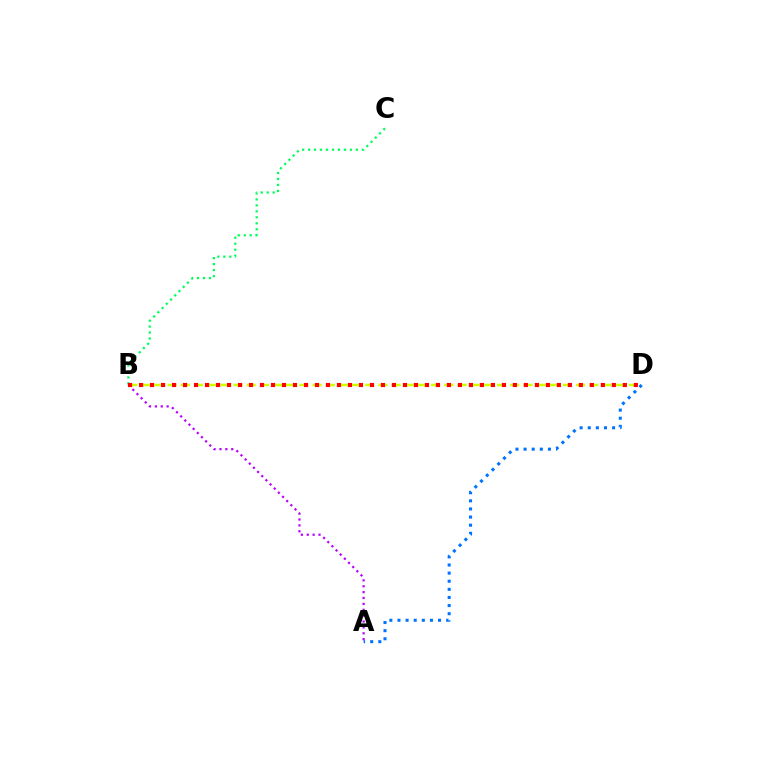{('A', 'B'): [{'color': '#b900ff', 'line_style': 'dotted', 'thickness': 1.6}], ('B', 'C'): [{'color': '#00ff5c', 'line_style': 'dotted', 'thickness': 1.62}], ('B', 'D'): [{'color': '#d1ff00', 'line_style': 'dashed', 'thickness': 1.79}, {'color': '#ff0000', 'line_style': 'dotted', 'thickness': 2.99}], ('A', 'D'): [{'color': '#0074ff', 'line_style': 'dotted', 'thickness': 2.2}]}